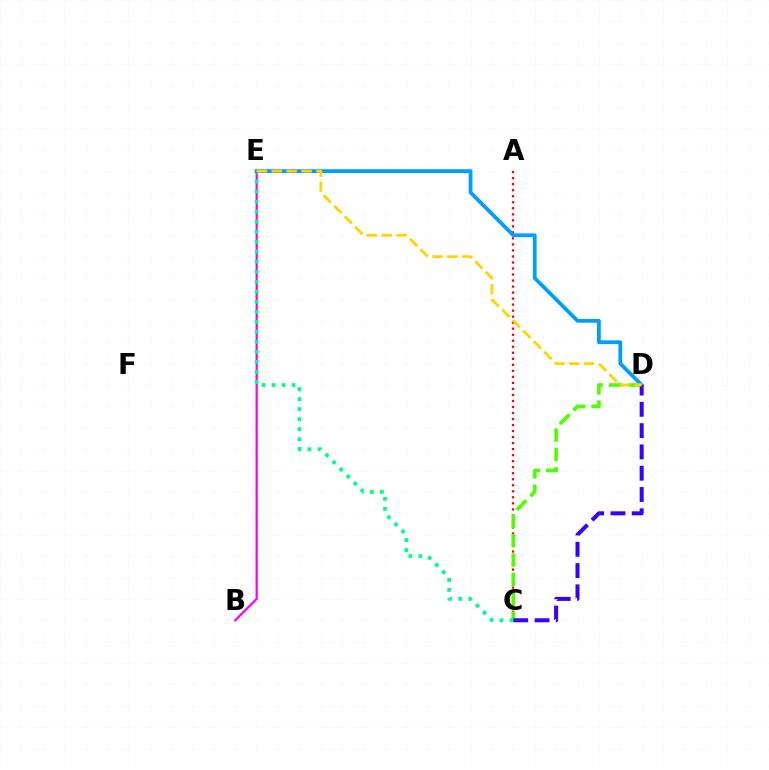{('B', 'E'): [{'color': '#ff00ed', 'line_style': 'solid', 'thickness': 1.6}], ('C', 'E'): [{'color': '#00ff86', 'line_style': 'dotted', 'thickness': 2.72}], ('A', 'C'): [{'color': '#ff0000', 'line_style': 'dotted', 'thickness': 1.64}], ('D', 'E'): [{'color': '#009eff', 'line_style': 'solid', 'thickness': 2.72}, {'color': '#ffd500', 'line_style': 'dashed', 'thickness': 2.02}], ('C', 'D'): [{'color': '#4fff00', 'line_style': 'dashed', 'thickness': 2.63}, {'color': '#3700ff', 'line_style': 'dashed', 'thickness': 2.89}]}